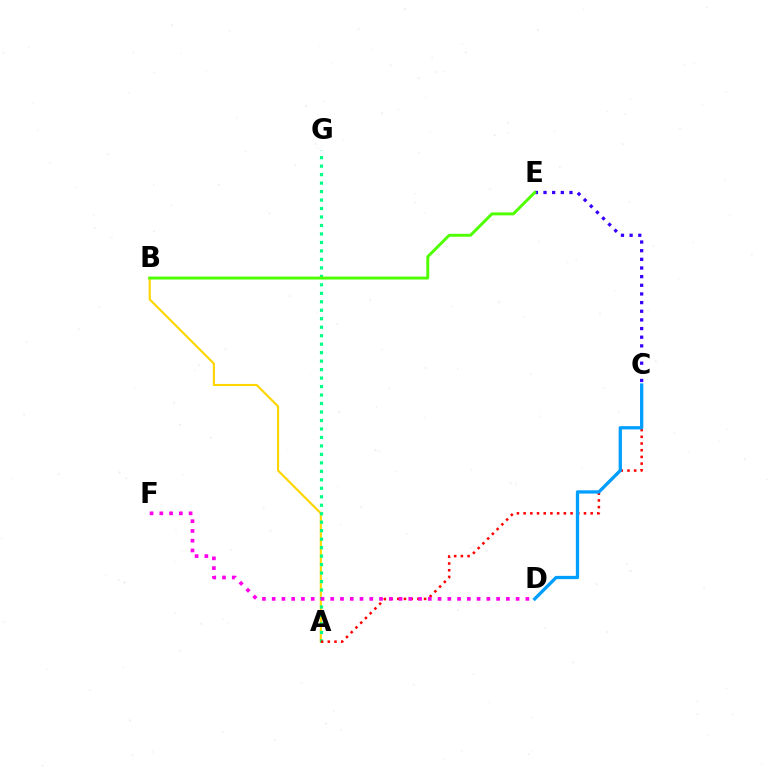{('A', 'B'): [{'color': '#ffd500', 'line_style': 'solid', 'thickness': 1.52}], ('A', 'G'): [{'color': '#00ff86', 'line_style': 'dotted', 'thickness': 2.3}], ('A', 'C'): [{'color': '#ff0000', 'line_style': 'dotted', 'thickness': 1.82}], ('D', 'F'): [{'color': '#ff00ed', 'line_style': 'dotted', 'thickness': 2.65}], ('C', 'D'): [{'color': '#009eff', 'line_style': 'solid', 'thickness': 2.36}], ('C', 'E'): [{'color': '#3700ff', 'line_style': 'dotted', 'thickness': 2.35}], ('B', 'E'): [{'color': '#4fff00', 'line_style': 'solid', 'thickness': 2.11}]}